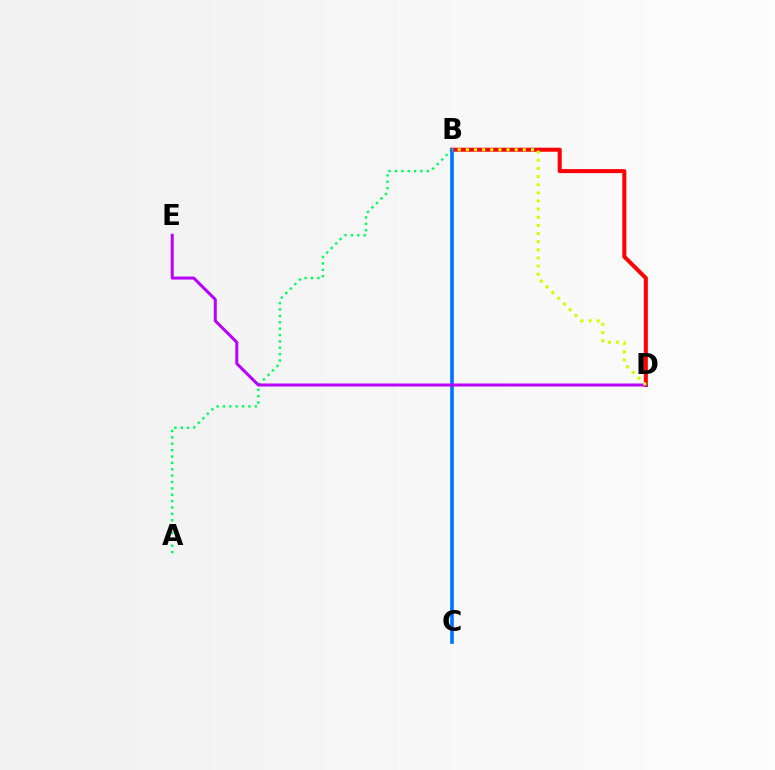{('A', 'B'): [{'color': '#00ff5c', 'line_style': 'dotted', 'thickness': 1.73}], ('B', 'D'): [{'color': '#ff0000', 'line_style': 'solid', 'thickness': 2.89}, {'color': '#d1ff00', 'line_style': 'dotted', 'thickness': 2.21}], ('B', 'C'): [{'color': '#0074ff', 'line_style': 'solid', 'thickness': 2.63}], ('D', 'E'): [{'color': '#b900ff', 'line_style': 'solid', 'thickness': 2.16}]}